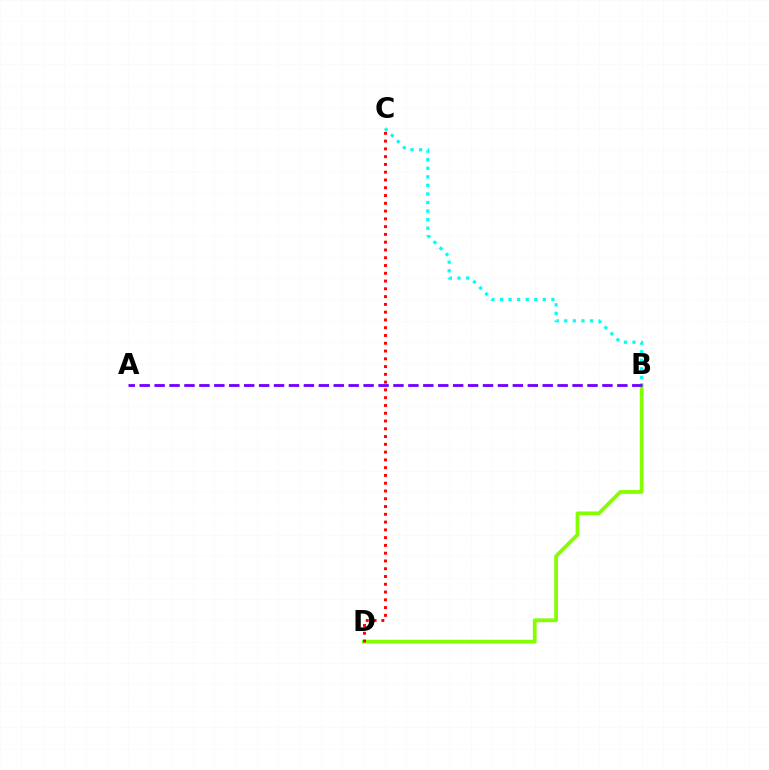{('B', 'D'): [{'color': '#84ff00', 'line_style': 'solid', 'thickness': 2.72}], ('B', 'C'): [{'color': '#00fff6', 'line_style': 'dotted', 'thickness': 2.33}], ('A', 'B'): [{'color': '#7200ff', 'line_style': 'dashed', 'thickness': 2.03}], ('C', 'D'): [{'color': '#ff0000', 'line_style': 'dotted', 'thickness': 2.11}]}